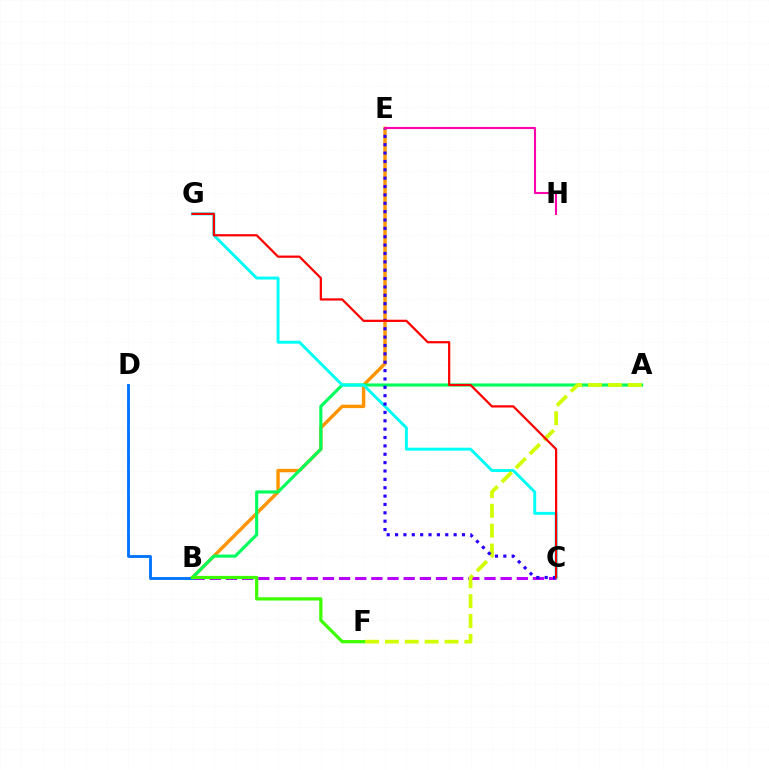{('B', 'E'): [{'color': '#ff9400', 'line_style': 'solid', 'thickness': 2.46}], ('B', 'C'): [{'color': '#b900ff', 'line_style': 'dashed', 'thickness': 2.2}], ('A', 'B'): [{'color': '#00ff5c', 'line_style': 'solid', 'thickness': 2.24}], ('C', 'G'): [{'color': '#00fff6', 'line_style': 'solid', 'thickness': 2.12}, {'color': '#ff0000', 'line_style': 'solid', 'thickness': 1.61}], ('A', 'F'): [{'color': '#d1ff00', 'line_style': 'dashed', 'thickness': 2.7}], ('B', 'D'): [{'color': '#0074ff', 'line_style': 'solid', 'thickness': 2.06}], ('C', 'E'): [{'color': '#2500ff', 'line_style': 'dotted', 'thickness': 2.27}], ('E', 'H'): [{'color': '#ff00ac', 'line_style': 'solid', 'thickness': 1.52}], ('B', 'F'): [{'color': '#3dff00', 'line_style': 'solid', 'thickness': 2.32}]}